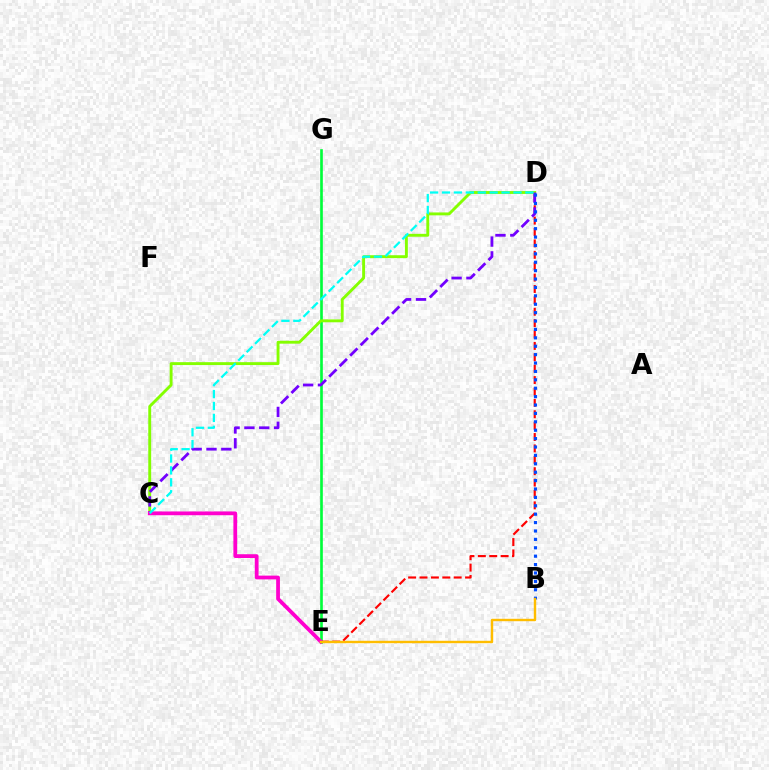{('E', 'G'): [{'color': '#00ff39', 'line_style': 'solid', 'thickness': 1.91}], ('D', 'E'): [{'color': '#ff0000', 'line_style': 'dashed', 'thickness': 1.55}], ('C', 'D'): [{'color': '#84ff00', 'line_style': 'solid', 'thickness': 2.08}, {'color': '#7200ff', 'line_style': 'dashed', 'thickness': 2.01}, {'color': '#00fff6', 'line_style': 'dashed', 'thickness': 1.62}], ('C', 'E'): [{'color': '#ff00cf', 'line_style': 'solid', 'thickness': 2.71}], ('B', 'D'): [{'color': '#004bff', 'line_style': 'dotted', 'thickness': 2.28}], ('B', 'E'): [{'color': '#ffbd00', 'line_style': 'solid', 'thickness': 1.73}]}